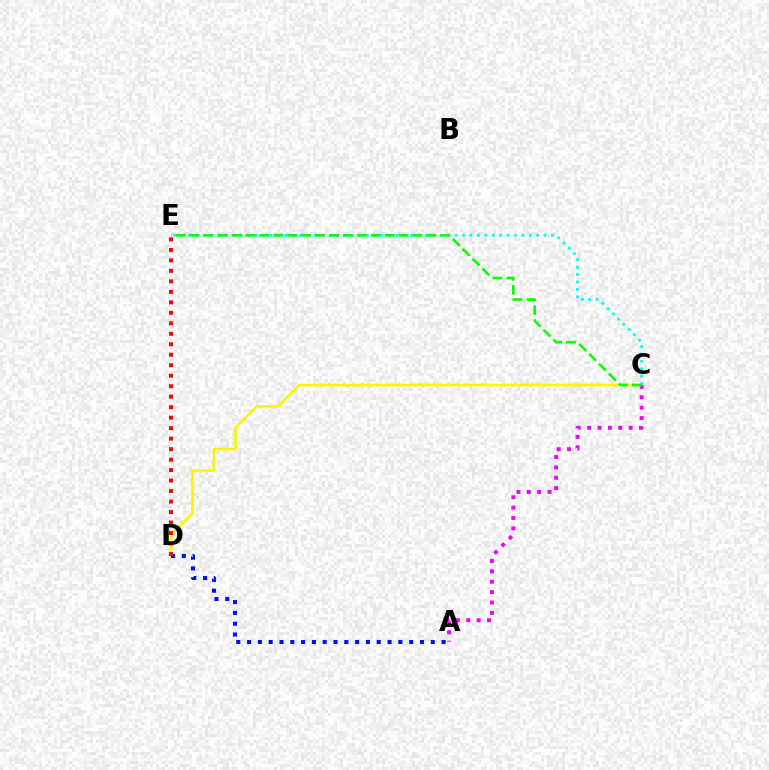{('C', 'D'): [{'color': '#fcf500', 'line_style': 'solid', 'thickness': 1.88}], ('A', 'D'): [{'color': '#0010ff', 'line_style': 'dotted', 'thickness': 2.94}], ('C', 'E'): [{'color': '#00fff6', 'line_style': 'dotted', 'thickness': 2.01}, {'color': '#08ff00', 'line_style': 'dashed', 'thickness': 1.89}], ('D', 'E'): [{'color': '#ff0000', 'line_style': 'dotted', 'thickness': 2.85}], ('A', 'C'): [{'color': '#ee00ff', 'line_style': 'dotted', 'thickness': 2.82}]}